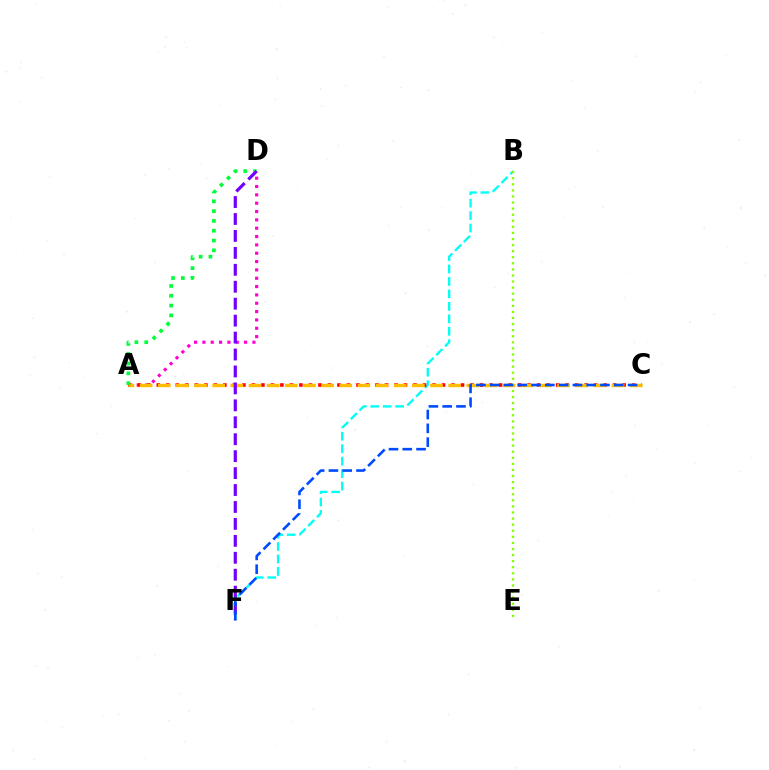{('A', 'D'): [{'color': '#ff00cf', 'line_style': 'dotted', 'thickness': 2.27}, {'color': '#00ff39', 'line_style': 'dotted', 'thickness': 2.66}], ('B', 'F'): [{'color': '#00fff6', 'line_style': 'dashed', 'thickness': 1.69}], ('A', 'C'): [{'color': '#ff0000', 'line_style': 'dotted', 'thickness': 2.58}, {'color': '#ffbd00', 'line_style': 'dashed', 'thickness': 2.47}], ('D', 'F'): [{'color': '#7200ff', 'line_style': 'dashed', 'thickness': 2.3}], ('B', 'E'): [{'color': '#84ff00', 'line_style': 'dotted', 'thickness': 1.65}], ('C', 'F'): [{'color': '#004bff', 'line_style': 'dashed', 'thickness': 1.87}]}